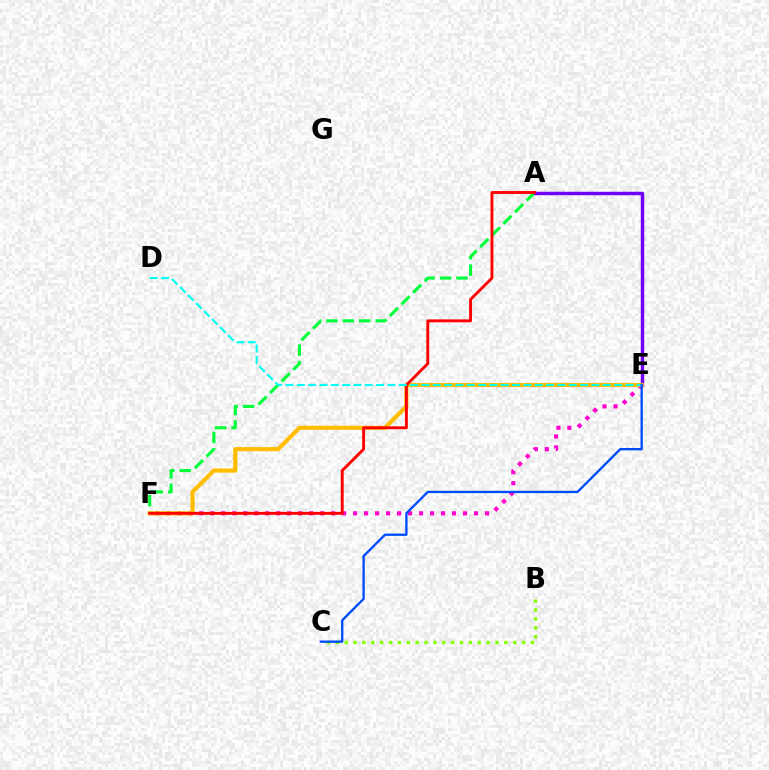{('A', 'F'): [{'color': '#00ff39', 'line_style': 'dashed', 'thickness': 2.23}, {'color': '#ff0000', 'line_style': 'solid', 'thickness': 2.08}], ('A', 'E'): [{'color': '#7200ff', 'line_style': 'solid', 'thickness': 2.48}], ('E', 'F'): [{'color': '#ff00cf', 'line_style': 'dotted', 'thickness': 2.99}, {'color': '#ffbd00', 'line_style': 'solid', 'thickness': 2.98}], ('B', 'C'): [{'color': '#84ff00', 'line_style': 'dotted', 'thickness': 2.41}], ('D', 'E'): [{'color': '#00fff6', 'line_style': 'dashed', 'thickness': 1.54}], ('C', 'E'): [{'color': '#004bff', 'line_style': 'solid', 'thickness': 1.68}]}